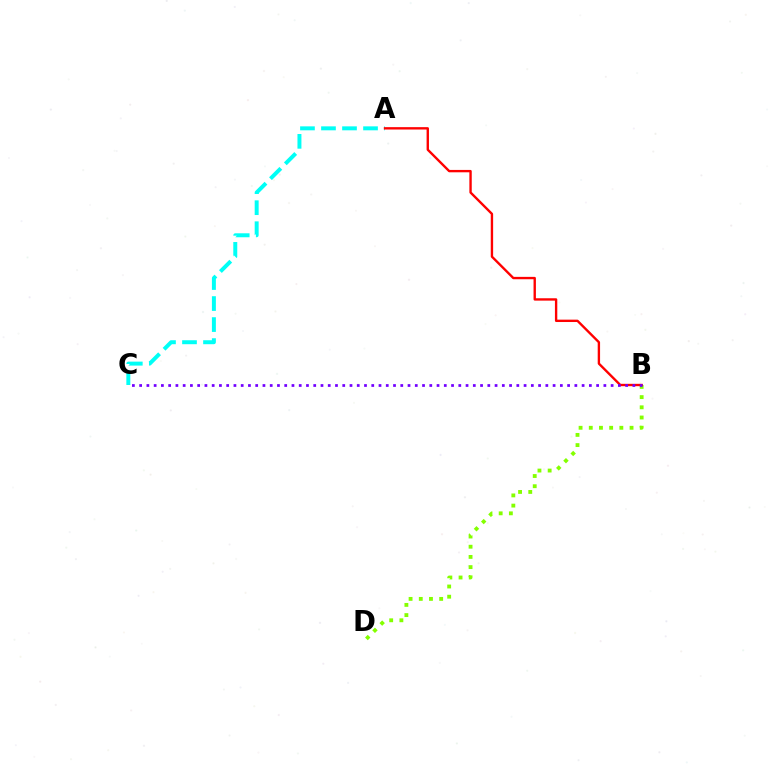{('B', 'D'): [{'color': '#84ff00', 'line_style': 'dotted', 'thickness': 2.77}], ('A', 'C'): [{'color': '#00fff6', 'line_style': 'dashed', 'thickness': 2.86}], ('A', 'B'): [{'color': '#ff0000', 'line_style': 'solid', 'thickness': 1.71}], ('B', 'C'): [{'color': '#7200ff', 'line_style': 'dotted', 'thickness': 1.97}]}